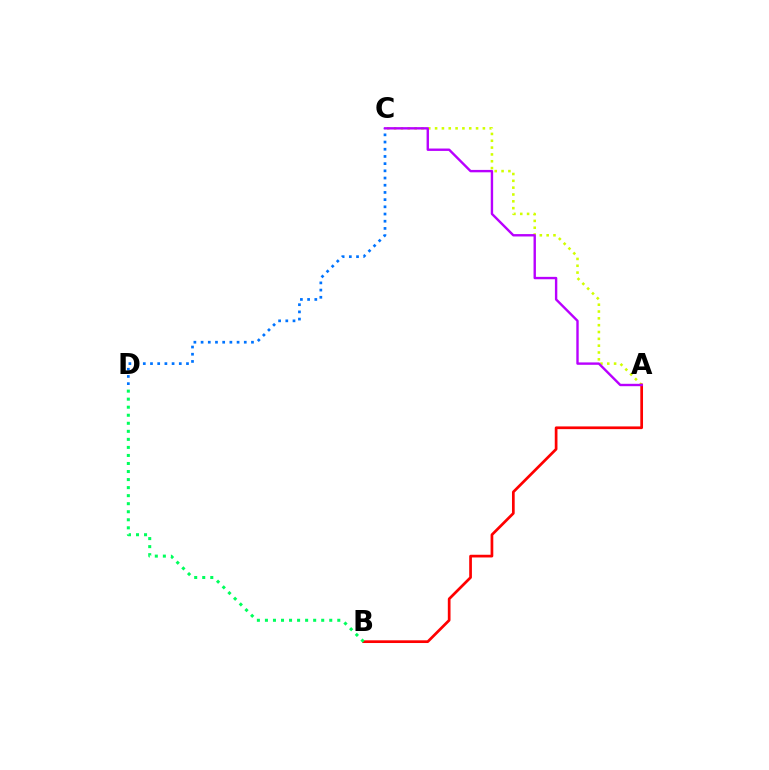{('A', 'C'): [{'color': '#d1ff00', 'line_style': 'dotted', 'thickness': 1.86}, {'color': '#b900ff', 'line_style': 'solid', 'thickness': 1.72}], ('C', 'D'): [{'color': '#0074ff', 'line_style': 'dotted', 'thickness': 1.96}], ('A', 'B'): [{'color': '#ff0000', 'line_style': 'solid', 'thickness': 1.95}], ('B', 'D'): [{'color': '#00ff5c', 'line_style': 'dotted', 'thickness': 2.18}]}